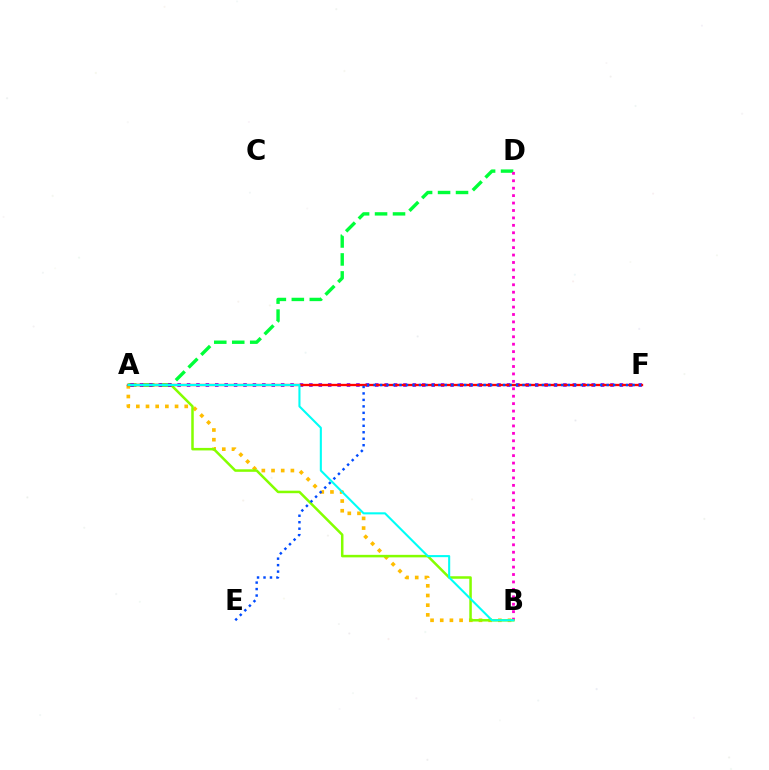{('A', 'D'): [{'color': '#00ff39', 'line_style': 'dashed', 'thickness': 2.44}], ('B', 'D'): [{'color': '#ff00cf', 'line_style': 'dotted', 'thickness': 2.02}], ('A', 'B'): [{'color': '#ffbd00', 'line_style': 'dotted', 'thickness': 2.63}, {'color': '#84ff00', 'line_style': 'solid', 'thickness': 1.81}, {'color': '#00fff6', 'line_style': 'solid', 'thickness': 1.51}], ('A', 'F'): [{'color': '#7200ff', 'line_style': 'dotted', 'thickness': 2.56}, {'color': '#ff0000', 'line_style': 'solid', 'thickness': 1.67}], ('E', 'F'): [{'color': '#004bff', 'line_style': 'dotted', 'thickness': 1.76}]}